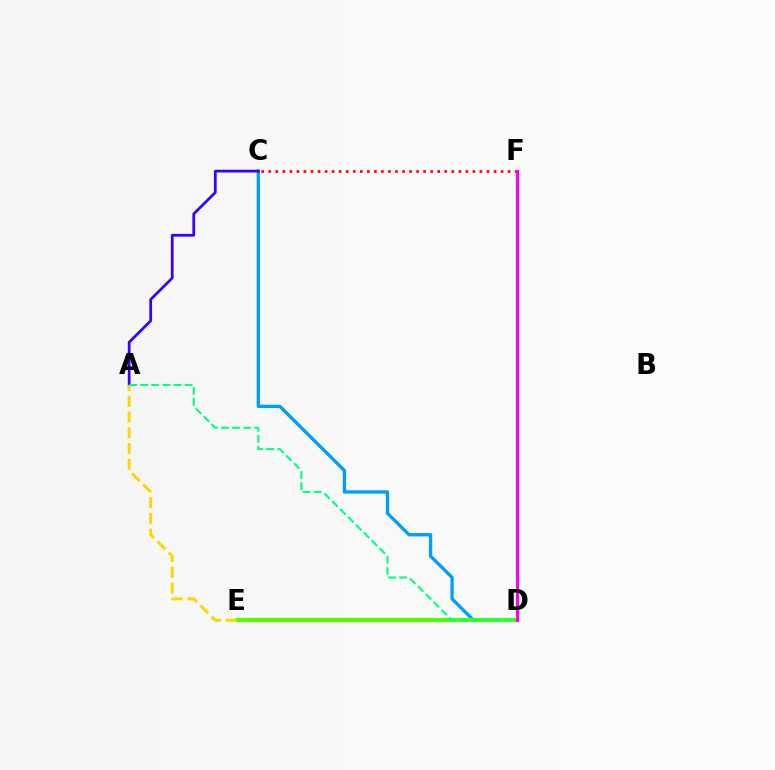{('C', 'D'): [{'color': '#009eff', 'line_style': 'solid', 'thickness': 2.4}], ('A', 'C'): [{'color': '#3700ff', 'line_style': 'solid', 'thickness': 1.97}], ('D', 'E'): [{'color': '#4fff00', 'line_style': 'solid', 'thickness': 2.94}], ('C', 'F'): [{'color': '#ff0000', 'line_style': 'dotted', 'thickness': 1.91}], ('A', 'E'): [{'color': '#ffd500', 'line_style': 'dashed', 'thickness': 2.14}], ('A', 'D'): [{'color': '#00ff86', 'line_style': 'dashed', 'thickness': 1.51}], ('D', 'F'): [{'color': '#ff00ed', 'line_style': 'solid', 'thickness': 2.27}]}